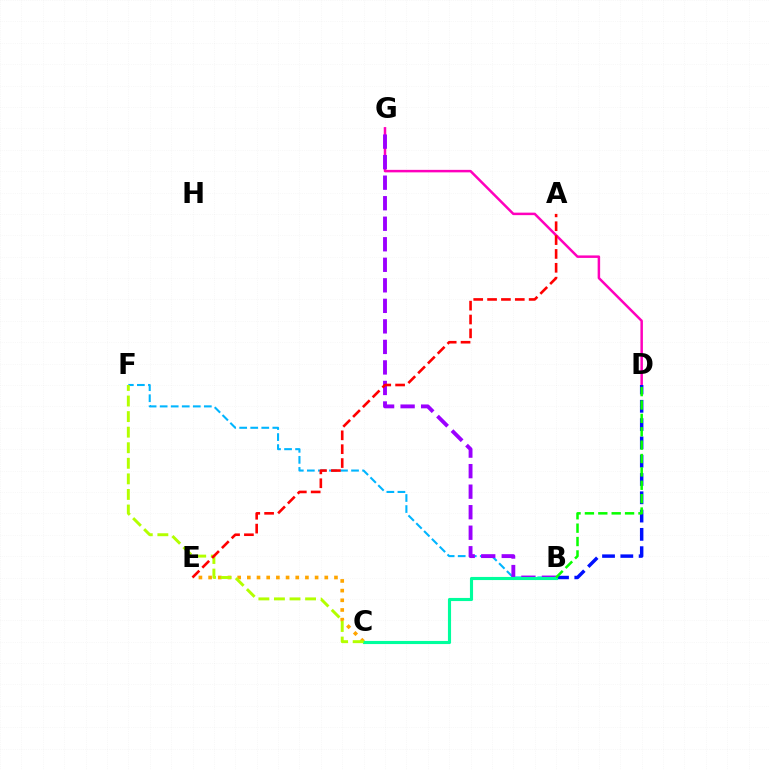{('B', 'F'): [{'color': '#00b5ff', 'line_style': 'dashed', 'thickness': 1.5}], ('D', 'G'): [{'color': '#ff00bd', 'line_style': 'solid', 'thickness': 1.8}], ('B', 'D'): [{'color': '#0010ff', 'line_style': 'dashed', 'thickness': 2.49}, {'color': '#08ff00', 'line_style': 'dashed', 'thickness': 1.82}], ('B', 'G'): [{'color': '#9b00ff', 'line_style': 'dashed', 'thickness': 2.79}], ('C', 'E'): [{'color': '#ffa500', 'line_style': 'dotted', 'thickness': 2.63}], ('B', 'C'): [{'color': '#00ff9d', 'line_style': 'solid', 'thickness': 2.24}], ('C', 'F'): [{'color': '#b3ff00', 'line_style': 'dashed', 'thickness': 2.12}], ('A', 'E'): [{'color': '#ff0000', 'line_style': 'dashed', 'thickness': 1.88}]}